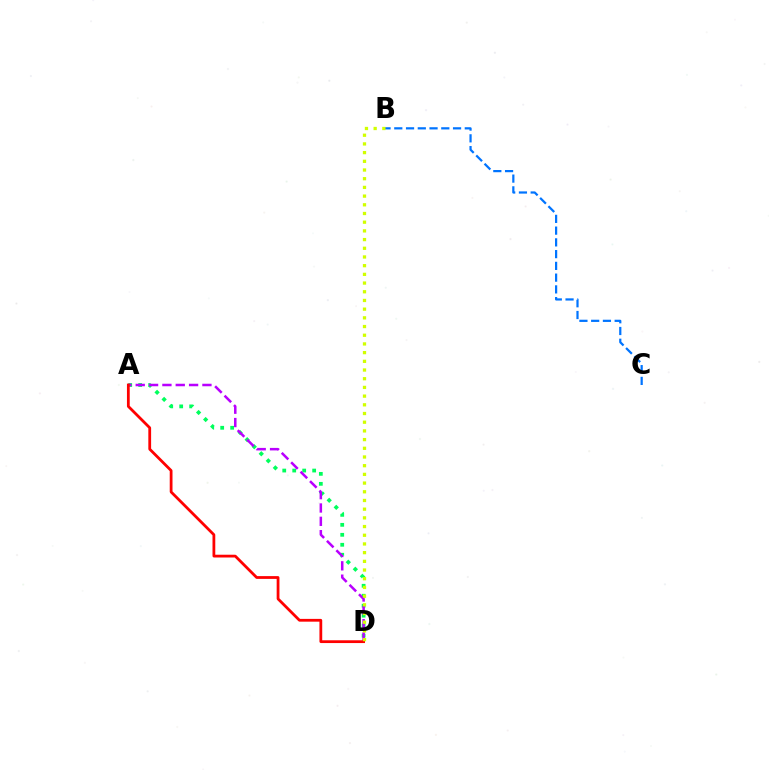{('A', 'D'): [{'color': '#00ff5c', 'line_style': 'dotted', 'thickness': 2.71}, {'color': '#b900ff', 'line_style': 'dashed', 'thickness': 1.81}, {'color': '#ff0000', 'line_style': 'solid', 'thickness': 2.0}], ('B', 'C'): [{'color': '#0074ff', 'line_style': 'dashed', 'thickness': 1.6}], ('B', 'D'): [{'color': '#d1ff00', 'line_style': 'dotted', 'thickness': 2.36}]}